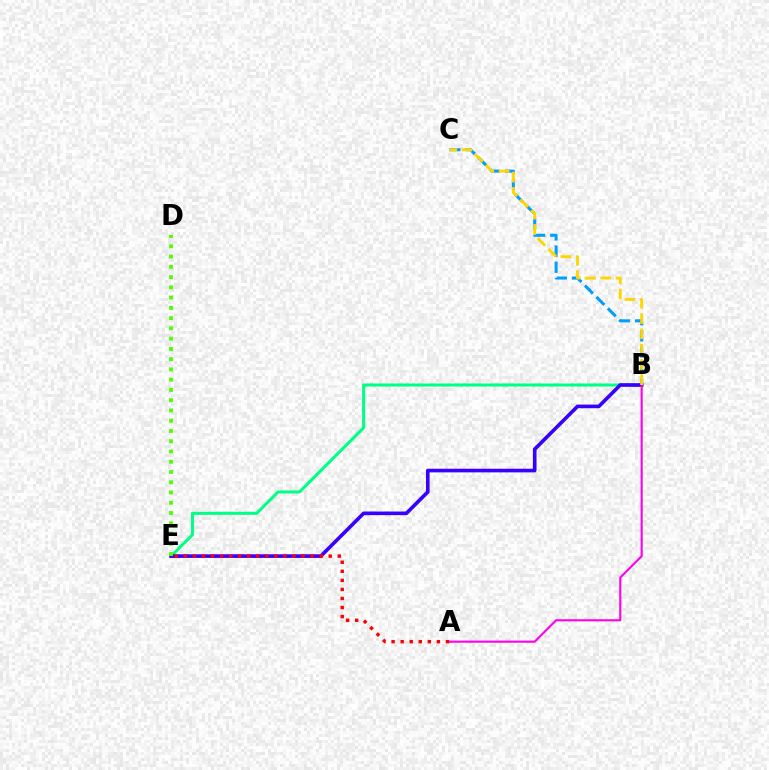{('B', 'E'): [{'color': '#00ff86', 'line_style': 'solid', 'thickness': 2.19}, {'color': '#3700ff', 'line_style': 'solid', 'thickness': 2.61}], ('B', 'C'): [{'color': '#009eff', 'line_style': 'dashed', 'thickness': 2.19}, {'color': '#ffd500', 'line_style': 'dashed', 'thickness': 2.08}], ('D', 'E'): [{'color': '#4fff00', 'line_style': 'dotted', 'thickness': 2.79}], ('A', 'B'): [{'color': '#ff00ed', 'line_style': 'solid', 'thickness': 1.53}], ('A', 'E'): [{'color': '#ff0000', 'line_style': 'dotted', 'thickness': 2.46}]}